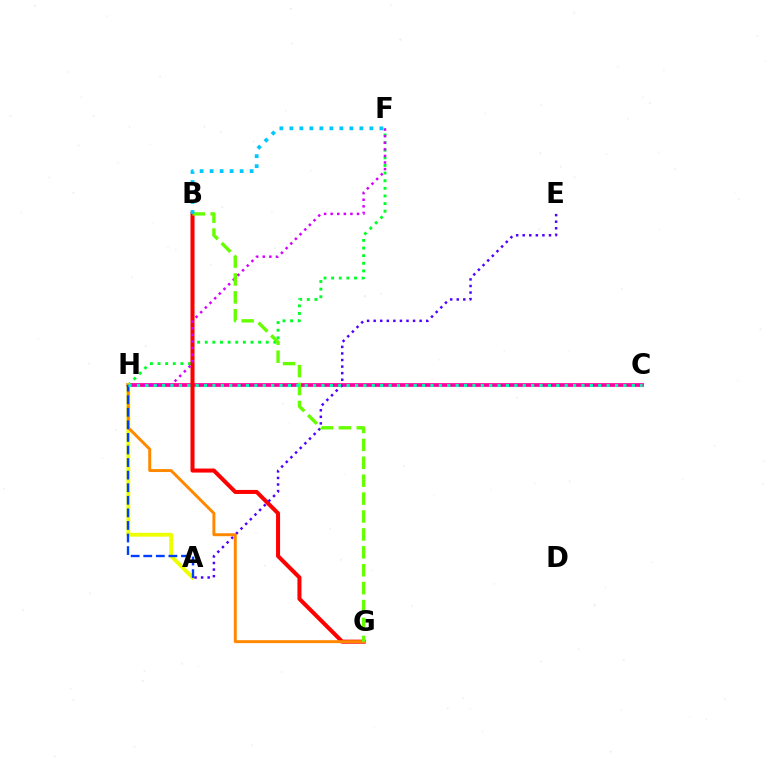{('C', 'H'): [{'color': '#ff00a0', 'line_style': 'solid', 'thickness': 2.71}, {'color': '#00ffaf', 'line_style': 'dotted', 'thickness': 2.28}], ('F', 'H'): [{'color': '#00ff27', 'line_style': 'dotted', 'thickness': 2.07}, {'color': '#d600ff', 'line_style': 'dotted', 'thickness': 1.79}], ('B', 'G'): [{'color': '#ff0000', 'line_style': 'solid', 'thickness': 2.9}, {'color': '#66ff00', 'line_style': 'dashed', 'thickness': 2.43}], ('A', 'H'): [{'color': '#eeff00', 'line_style': 'solid', 'thickness': 2.76}, {'color': '#003fff', 'line_style': 'dashed', 'thickness': 1.71}], ('A', 'E'): [{'color': '#4f00ff', 'line_style': 'dotted', 'thickness': 1.78}], ('G', 'H'): [{'color': '#ff8800', 'line_style': 'solid', 'thickness': 2.13}], ('B', 'F'): [{'color': '#00c7ff', 'line_style': 'dotted', 'thickness': 2.72}]}